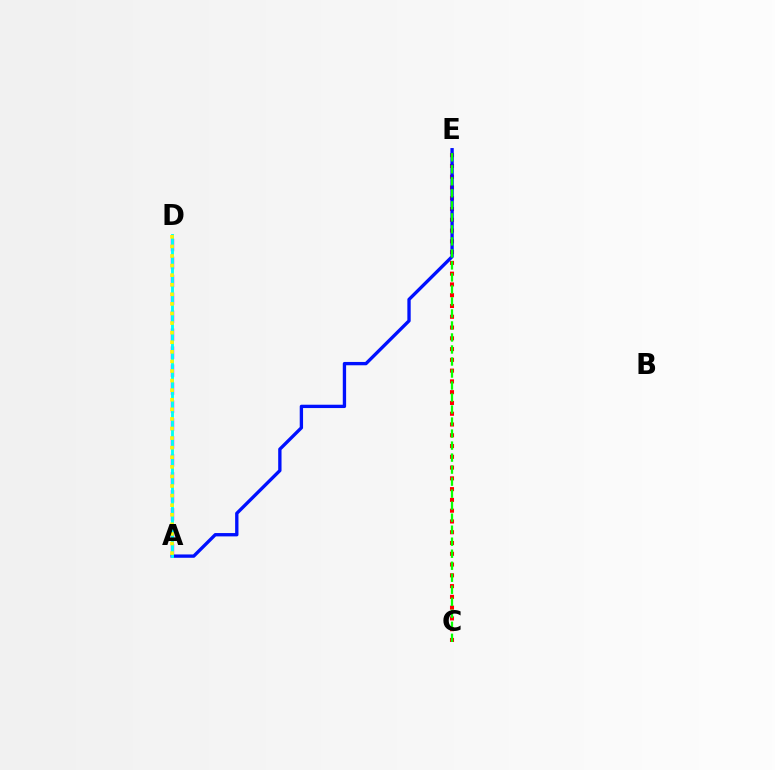{('C', 'E'): [{'color': '#ff0000', 'line_style': 'dotted', 'thickness': 2.93}, {'color': '#08ff00', 'line_style': 'dashed', 'thickness': 1.63}], ('A', 'D'): [{'color': '#ee00ff', 'line_style': 'dashed', 'thickness': 2.44}, {'color': '#00fff6', 'line_style': 'solid', 'thickness': 2.07}, {'color': '#fcf500', 'line_style': 'dotted', 'thickness': 2.6}], ('A', 'E'): [{'color': '#0010ff', 'line_style': 'solid', 'thickness': 2.4}]}